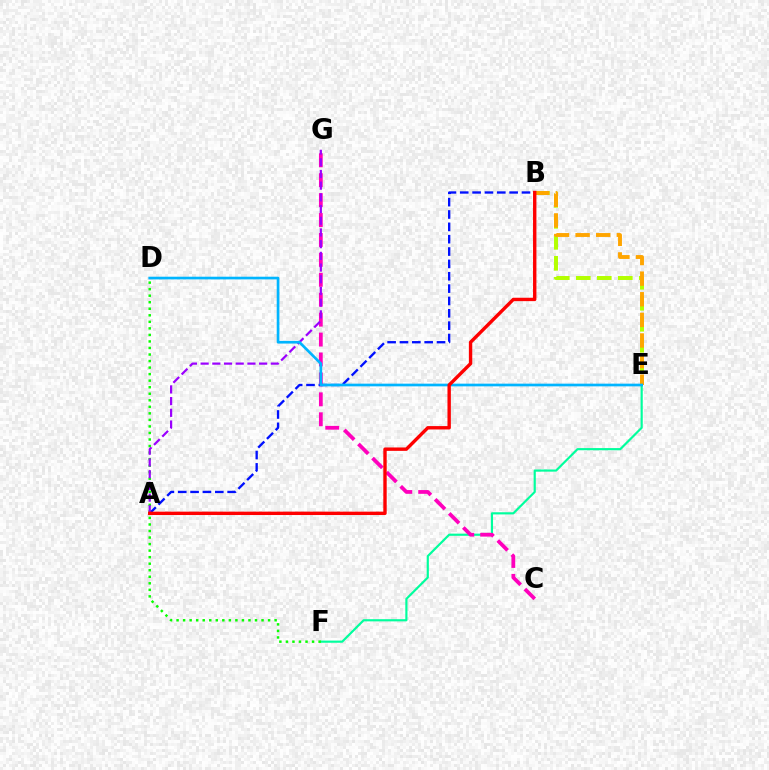{('B', 'E'): [{'color': '#b3ff00', 'line_style': 'dashed', 'thickness': 2.85}, {'color': '#ffa500', 'line_style': 'dashed', 'thickness': 2.8}], ('E', 'F'): [{'color': '#00ff9d', 'line_style': 'solid', 'thickness': 1.56}], ('C', 'G'): [{'color': '#ff00bd', 'line_style': 'dashed', 'thickness': 2.71}], ('D', 'F'): [{'color': '#08ff00', 'line_style': 'dotted', 'thickness': 1.78}], ('A', 'B'): [{'color': '#0010ff', 'line_style': 'dashed', 'thickness': 1.68}, {'color': '#ff0000', 'line_style': 'solid', 'thickness': 2.44}], ('A', 'G'): [{'color': '#9b00ff', 'line_style': 'dashed', 'thickness': 1.59}], ('D', 'E'): [{'color': '#00b5ff', 'line_style': 'solid', 'thickness': 1.93}]}